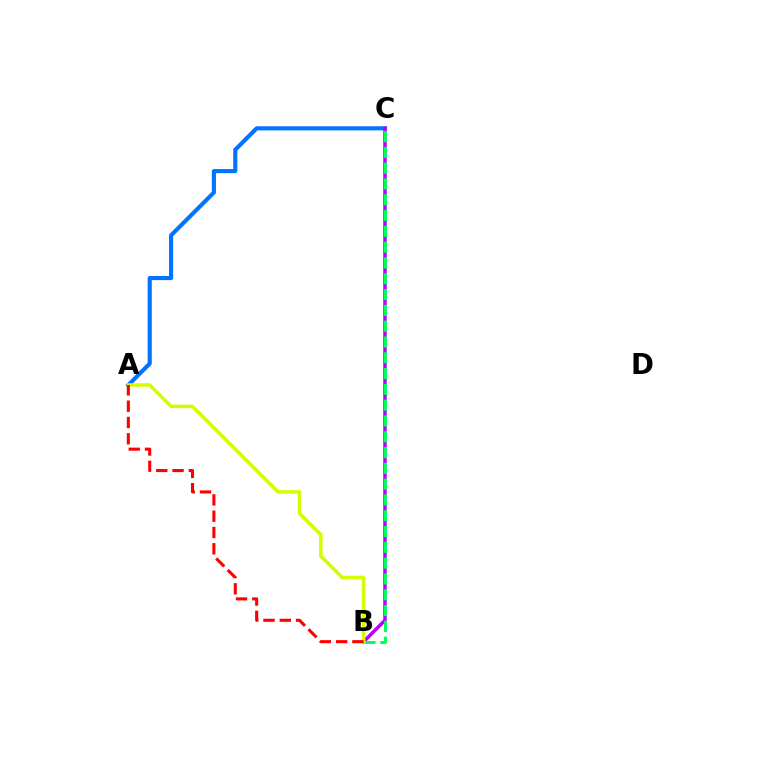{('A', 'C'): [{'color': '#0074ff', 'line_style': 'solid', 'thickness': 2.96}], ('B', 'C'): [{'color': '#b900ff', 'line_style': 'solid', 'thickness': 2.51}, {'color': '#00ff5c', 'line_style': 'dashed', 'thickness': 2.15}], ('A', 'B'): [{'color': '#d1ff00', 'line_style': 'solid', 'thickness': 2.56}, {'color': '#ff0000', 'line_style': 'dashed', 'thickness': 2.21}]}